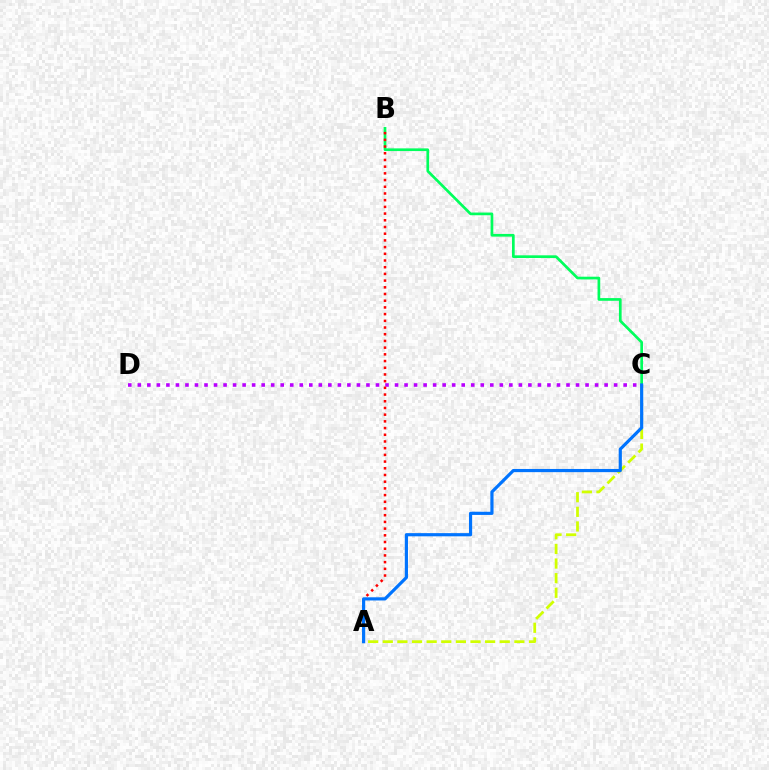{('A', 'C'): [{'color': '#d1ff00', 'line_style': 'dashed', 'thickness': 1.99}, {'color': '#0074ff', 'line_style': 'solid', 'thickness': 2.29}], ('C', 'D'): [{'color': '#b900ff', 'line_style': 'dotted', 'thickness': 2.59}], ('B', 'C'): [{'color': '#00ff5c', 'line_style': 'solid', 'thickness': 1.94}], ('A', 'B'): [{'color': '#ff0000', 'line_style': 'dotted', 'thickness': 1.82}]}